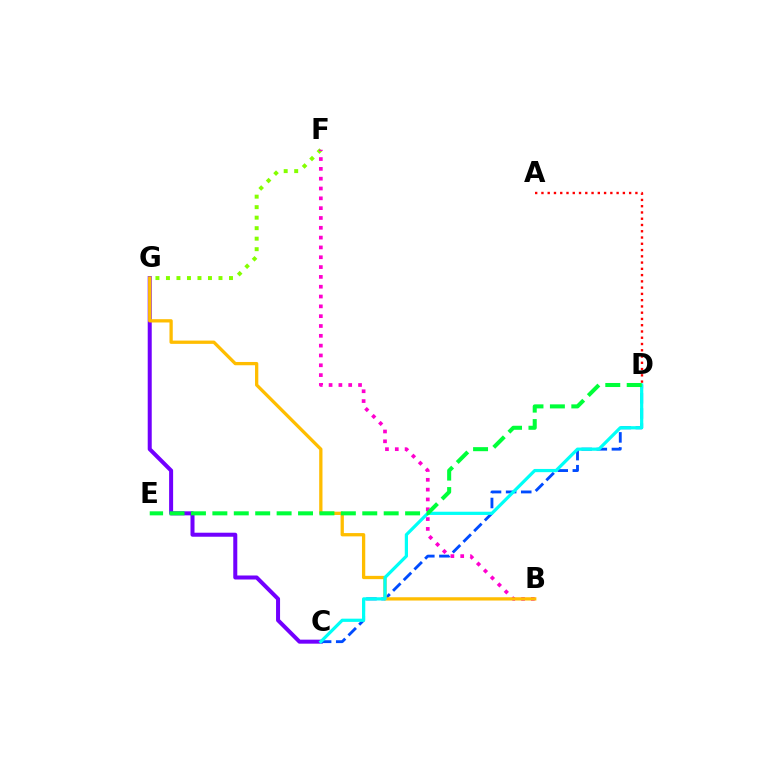{('C', 'G'): [{'color': '#7200ff', 'line_style': 'solid', 'thickness': 2.89}], ('F', 'G'): [{'color': '#84ff00', 'line_style': 'dotted', 'thickness': 2.85}], ('C', 'D'): [{'color': '#004bff', 'line_style': 'dashed', 'thickness': 2.05}, {'color': '#00fff6', 'line_style': 'solid', 'thickness': 2.32}], ('B', 'F'): [{'color': '#ff00cf', 'line_style': 'dotted', 'thickness': 2.67}], ('B', 'G'): [{'color': '#ffbd00', 'line_style': 'solid', 'thickness': 2.37}], ('D', 'E'): [{'color': '#00ff39', 'line_style': 'dashed', 'thickness': 2.91}], ('A', 'D'): [{'color': '#ff0000', 'line_style': 'dotted', 'thickness': 1.7}]}